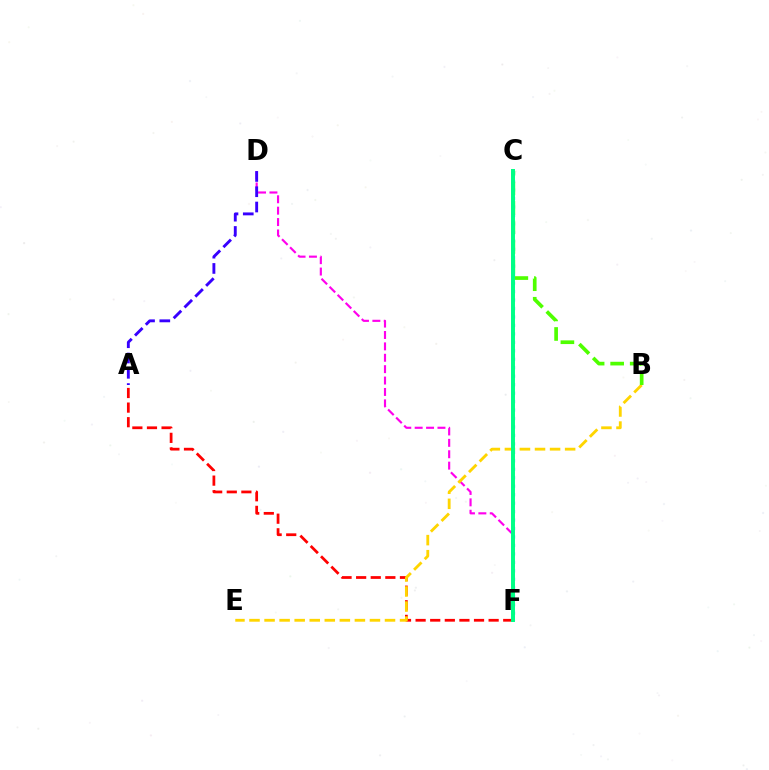{('C', 'F'): [{'color': '#009eff', 'line_style': 'dotted', 'thickness': 2.3}, {'color': '#00ff86', 'line_style': 'solid', 'thickness': 2.85}], ('A', 'F'): [{'color': '#ff0000', 'line_style': 'dashed', 'thickness': 1.98}], ('D', 'F'): [{'color': '#ff00ed', 'line_style': 'dashed', 'thickness': 1.55}], ('B', 'E'): [{'color': '#ffd500', 'line_style': 'dashed', 'thickness': 2.05}], ('A', 'D'): [{'color': '#3700ff', 'line_style': 'dashed', 'thickness': 2.08}], ('B', 'C'): [{'color': '#4fff00', 'line_style': 'dashed', 'thickness': 2.65}]}